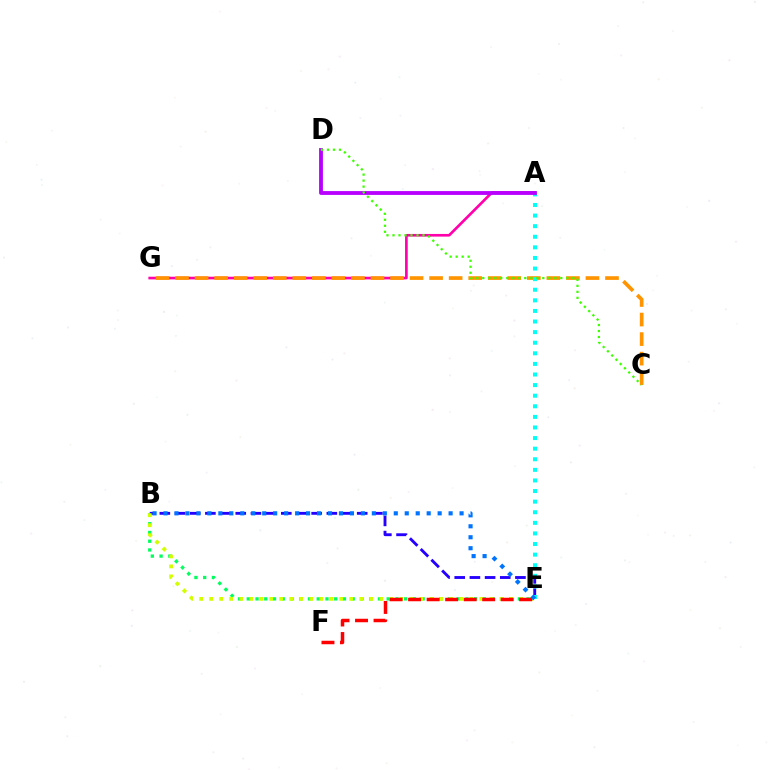{('A', 'G'): [{'color': '#ff00ac', 'line_style': 'solid', 'thickness': 1.92}], ('C', 'G'): [{'color': '#ff9400', 'line_style': 'dashed', 'thickness': 2.65}], ('B', 'E'): [{'color': '#2500ff', 'line_style': 'dashed', 'thickness': 2.06}, {'color': '#00ff5c', 'line_style': 'dotted', 'thickness': 2.38}, {'color': '#d1ff00', 'line_style': 'dotted', 'thickness': 2.72}, {'color': '#0074ff', 'line_style': 'dotted', 'thickness': 2.98}], ('A', 'E'): [{'color': '#00fff6', 'line_style': 'dotted', 'thickness': 2.88}], ('A', 'D'): [{'color': '#b900ff', 'line_style': 'solid', 'thickness': 2.76}], ('E', 'F'): [{'color': '#ff0000', 'line_style': 'dashed', 'thickness': 2.52}], ('C', 'D'): [{'color': '#3dff00', 'line_style': 'dotted', 'thickness': 1.63}]}